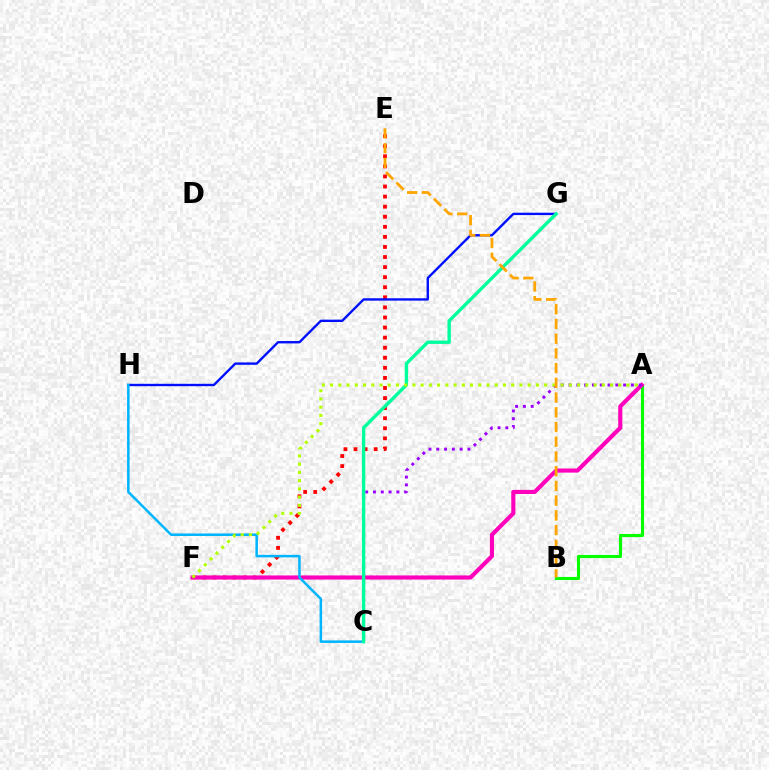{('A', 'B'): [{'color': '#08ff00', 'line_style': 'solid', 'thickness': 2.23}], ('E', 'F'): [{'color': '#ff0000', 'line_style': 'dotted', 'thickness': 2.74}], ('A', 'F'): [{'color': '#ff00bd', 'line_style': 'solid', 'thickness': 2.96}, {'color': '#b3ff00', 'line_style': 'dotted', 'thickness': 2.24}], ('A', 'C'): [{'color': '#9b00ff', 'line_style': 'dotted', 'thickness': 2.12}], ('G', 'H'): [{'color': '#0010ff', 'line_style': 'solid', 'thickness': 1.71}], ('C', 'H'): [{'color': '#00b5ff', 'line_style': 'solid', 'thickness': 1.82}], ('C', 'G'): [{'color': '#00ff9d', 'line_style': 'solid', 'thickness': 2.43}], ('B', 'E'): [{'color': '#ffa500', 'line_style': 'dashed', 'thickness': 2.0}]}